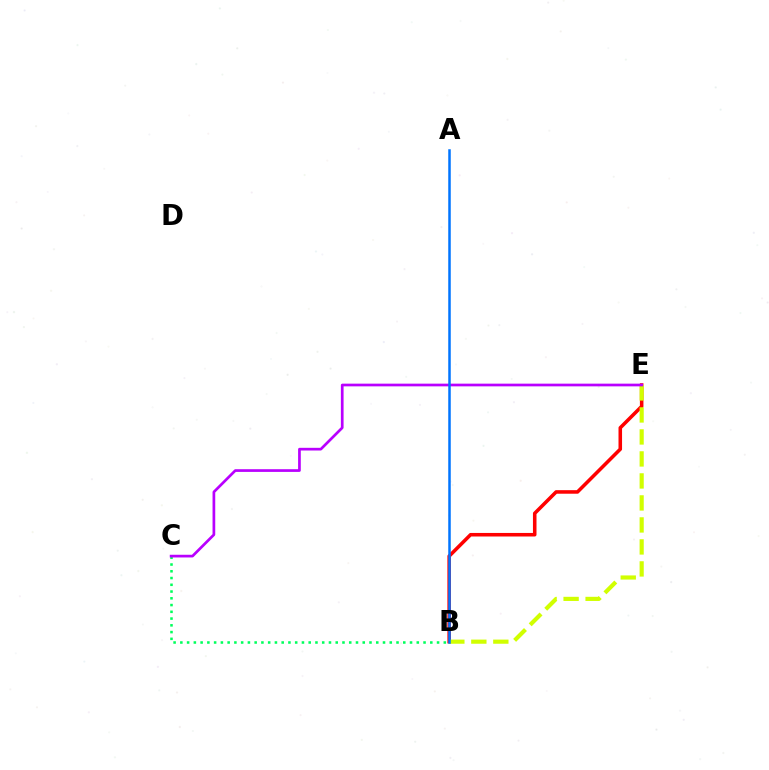{('B', 'E'): [{'color': '#ff0000', 'line_style': 'solid', 'thickness': 2.56}, {'color': '#d1ff00', 'line_style': 'dashed', 'thickness': 2.99}], ('B', 'C'): [{'color': '#00ff5c', 'line_style': 'dotted', 'thickness': 1.84}], ('C', 'E'): [{'color': '#b900ff', 'line_style': 'solid', 'thickness': 1.94}], ('A', 'B'): [{'color': '#0074ff', 'line_style': 'solid', 'thickness': 1.81}]}